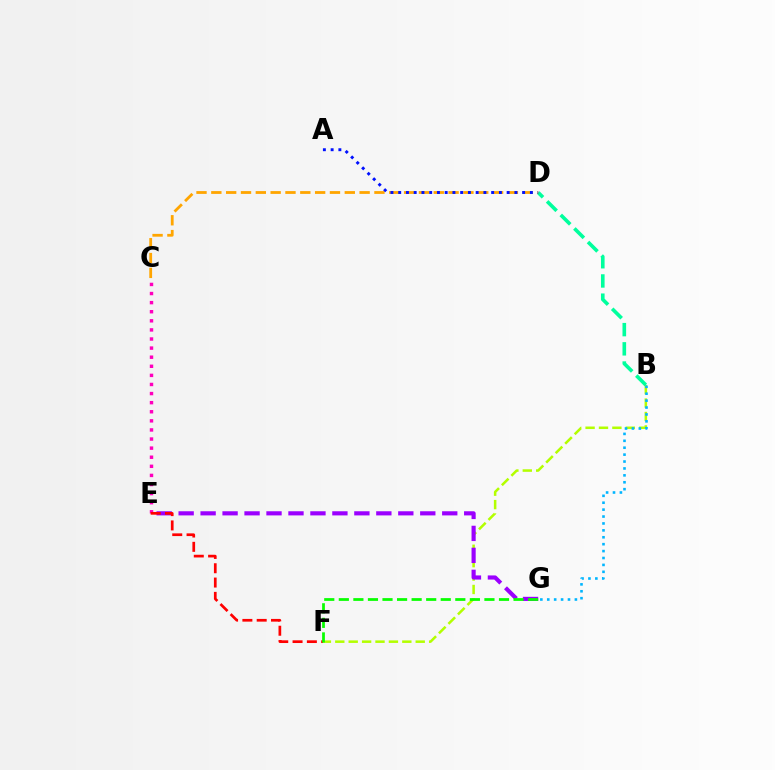{('C', 'E'): [{'color': '#ff00bd', 'line_style': 'dotted', 'thickness': 2.47}], ('B', 'F'): [{'color': '#b3ff00', 'line_style': 'dashed', 'thickness': 1.82}], ('B', 'D'): [{'color': '#00ff9d', 'line_style': 'dashed', 'thickness': 2.61}], ('E', 'G'): [{'color': '#9b00ff', 'line_style': 'dashed', 'thickness': 2.98}], ('E', 'F'): [{'color': '#ff0000', 'line_style': 'dashed', 'thickness': 1.94}], ('F', 'G'): [{'color': '#08ff00', 'line_style': 'dashed', 'thickness': 1.98}], ('B', 'G'): [{'color': '#00b5ff', 'line_style': 'dotted', 'thickness': 1.88}], ('C', 'D'): [{'color': '#ffa500', 'line_style': 'dashed', 'thickness': 2.01}], ('A', 'D'): [{'color': '#0010ff', 'line_style': 'dotted', 'thickness': 2.1}]}